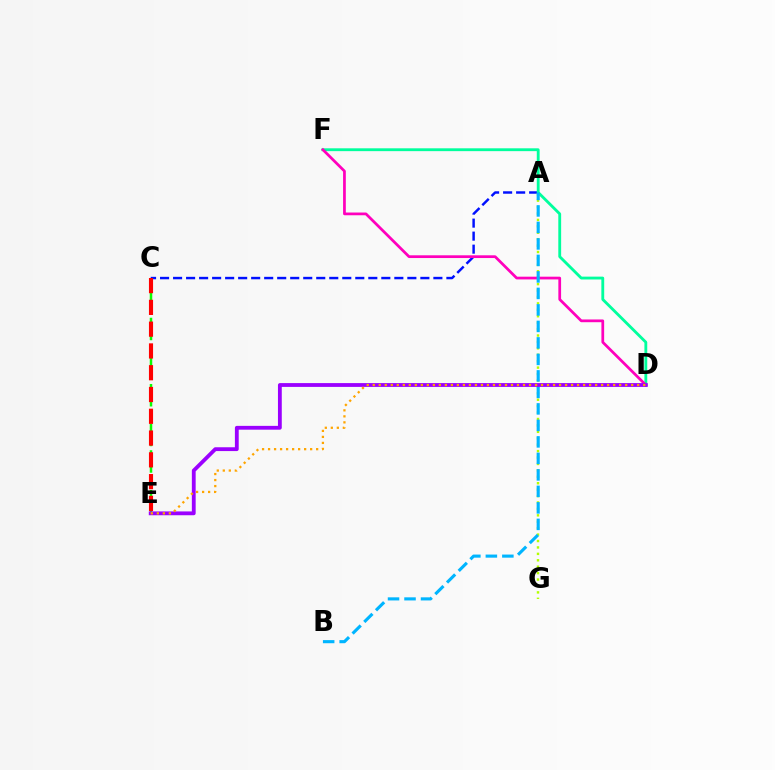{('A', 'C'): [{'color': '#0010ff', 'line_style': 'dashed', 'thickness': 1.77}], ('C', 'E'): [{'color': '#08ff00', 'line_style': 'dashed', 'thickness': 1.8}, {'color': '#ff0000', 'line_style': 'dashed', 'thickness': 2.96}], ('D', 'F'): [{'color': '#00ff9d', 'line_style': 'solid', 'thickness': 2.04}, {'color': '#ff00bd', 'line_style': 'solid', 'thickness': 1.97}], ('A', 'G'): [{'color': '#b3ff00', 'line_style': 'dotted', 'thickness': 1.74}], ('A', 'B'): [{'color': '#00b5ff', 'line_style': 'dashed', 'thickness': 2.24}], ('D', 'E'): [{'color': '#9b00ff', 'line_style': 'solid', 'thickness': 2.75}, {'color': '#ffa500', 'line_style': 'dotted', 'thickness': 1.63}]}